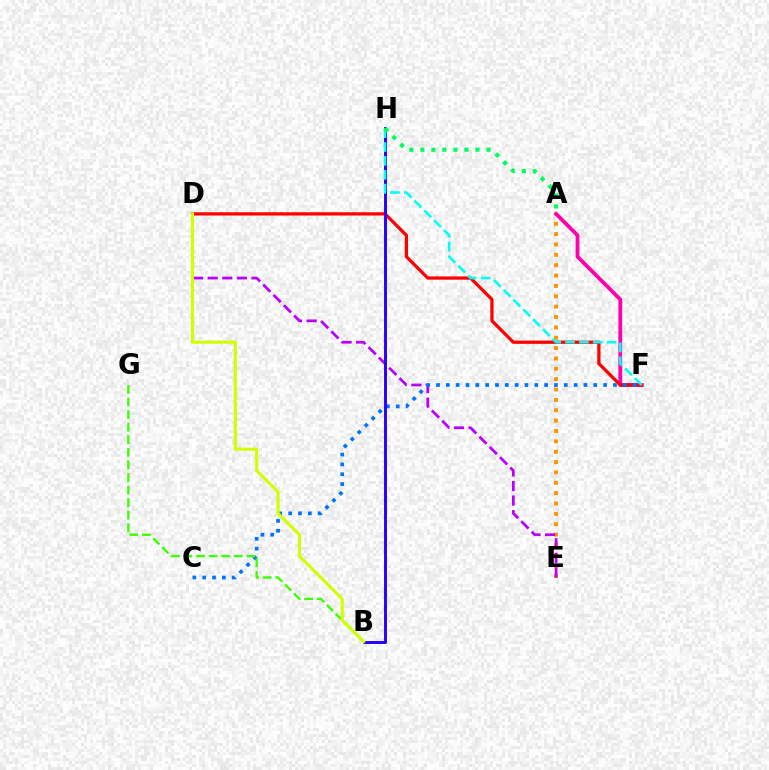{('A', 'E'): [{'color': '#ff9400', 'line_style': 'dotted', 'thickness': 2.82}], ('D', 'E'): [{'color': '#b900ff', 'line_style': 'dashed', 'thickness': 1.98}], ('A', 'F'): [{'color': '#ff00ac', 'line_style': 'solid', 'thickness': 2.73}], ('D', 'F'): [{'color': '#ff0000', 'line_style': 'solid', 'thickness': 2.34}], ('C', 'F'): [{'color': '#0074ff', 'line_style': 'dotted', 'thickness': 2.67}], ('B', 'H'): [{'color': '#2500ff', 'line_style': 'solid', 'thickness': 2.09}], ('B', 'G'): [{'color': '#3dff00', 'line_style': 'dashed', 'thickness': 1.71}], ('B', 'D'): [{'color': '#d1ff00', 'line_style': 'solid', 'thickness': 2.22}], ('F', 'H'): [{'color': '#00fff6', 'line_style': 'dashed', 'thickness': 1.88}], ('A', 'H'): [{'color': '#00ff5c', 'line_style': 'dotted', 'thickness': 3.0}]}